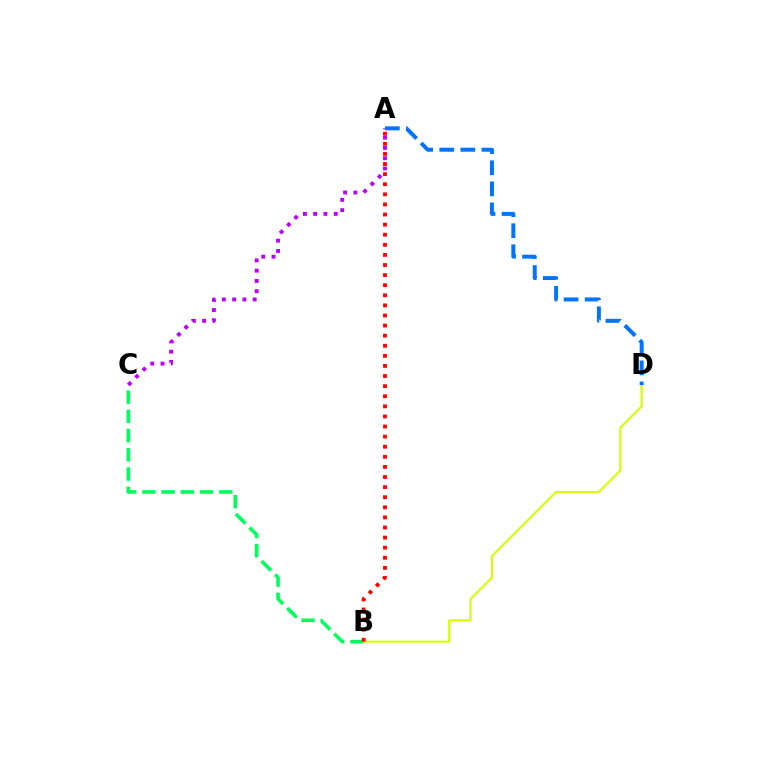{('B', 'C'): [{'color': '#00ff5c', 'line_style': 'dashed', 'thickness': 2.61}], ('B', 'D'): [{'color': '#d1ff00', 'line_style': 'solid', 'thickness': 1.5}], ('A', 'C'): [{'color': '#b900ff', 'line_style': 'dotted', 'thickness': 2.79}], ('A', 'B'): [{'color': '#ff0000', 'line_style': 'dotted', 'thickness': 2.74}], ('A', 'D'): [{'color': '#0074ff', 'line_style': 'dashed', 'thickness': 2.86}]}